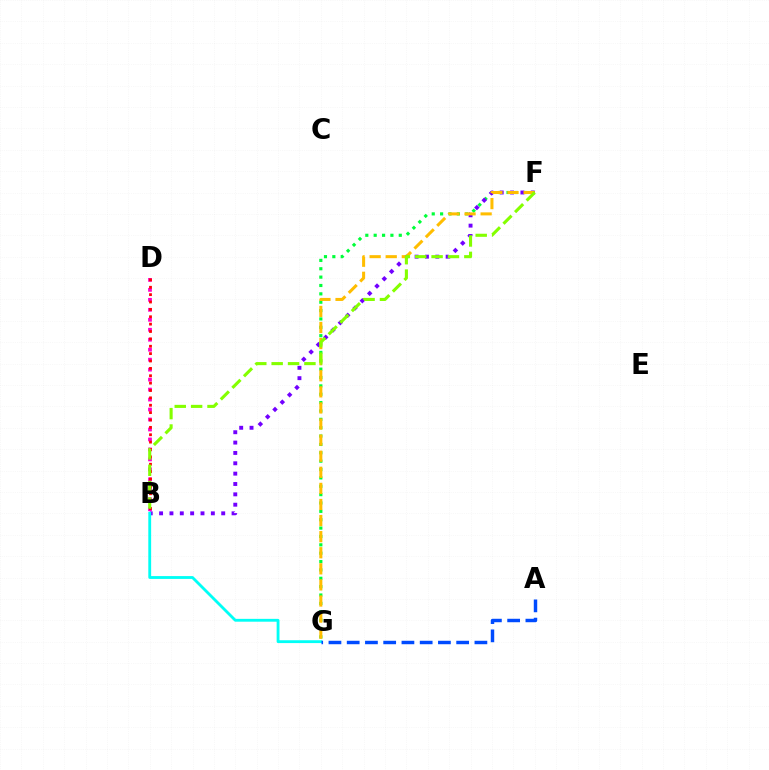{('F', 'G'): [{'color': '#00ff39', 'line_style': 'dotted', 'thickness': 2.27}, {'color': '#ffbd00', 'line_style': 'dashed', 'thickness': 2.19}], ('B', 'F'): [{'color': '#7200ff', 'line_style': 'dotted', 'thickness': 2.81}, {'color': '#84ff00', 'line_style': 'dashed', 'thickness': 2.22}], ('B', 'D'): [{'color': '#ff00cf', 'line_style': 'dotted', 'thickness': 2.71}, {'color': '#ff0000', 'line_style': 'dotted', 'thickness': 2.0}], ('B', 'G'): [{'color': '#00fff6', 'line_style': 'solid', 'thickness': 2.04}], ('A', 'G'): [{'color': '#004bff', 'line_style': 'dashed', 'thickness': 2.48}]}